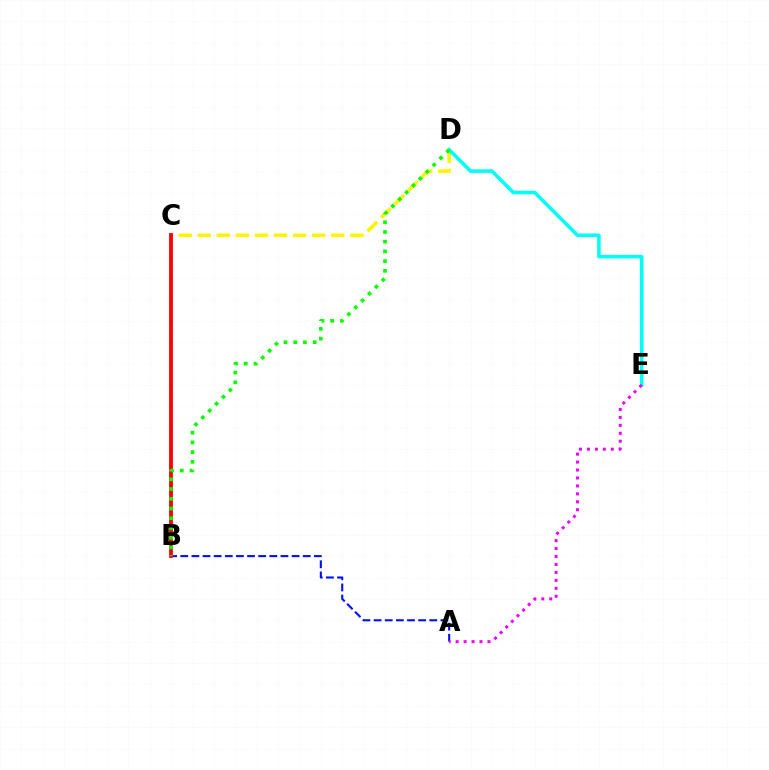{('C', 'D'): [{'color': '#fcf500', 'line_style': 'dashed', 'thickness': 2.59}], ('A', 'B'): [{'color': '#0010ff', 'line_style': 'dashed', 'thickness': 1.51}], ('D', 'E'): [{'color': '#00fff6', 'line_style': 'solid', 'thickness': 2.58}], ('B', 'C'): [{'color': '#ff0000', 'line_style': 'solid', 'thickness': 2.75}], ('B', 'D'): [{'color': '#08ff00', 'line_style': 'dotted', 'thickness': 2.64}], ('A', 'E'): [{'color': '#ee00ff', 'line_style': 'dotted', 'thickness': 2.16}]}